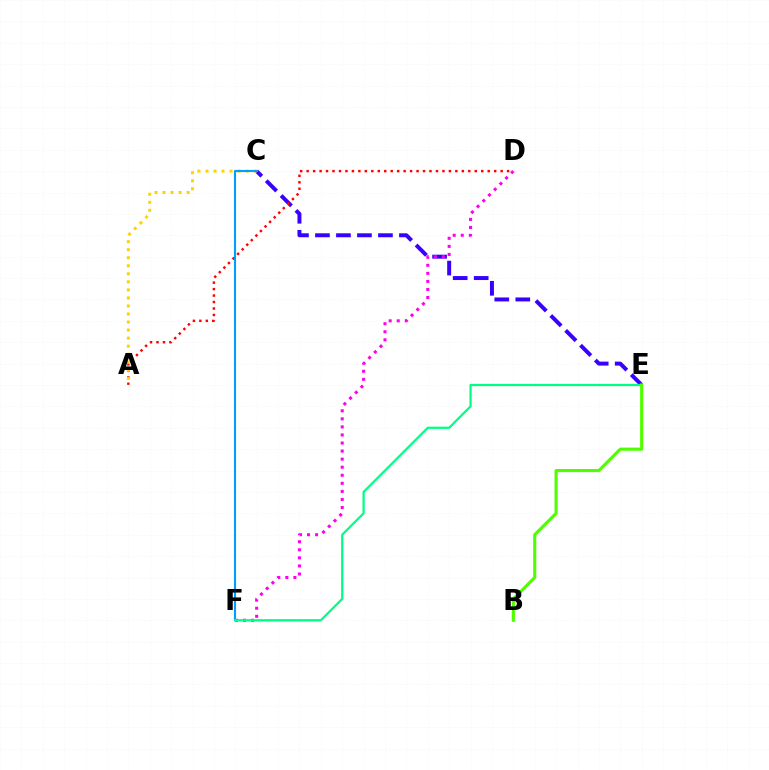{('C', 'E'): [{'color': '#3700ff', 'line_style': 'dashed', 'thickness': 2.85}], ('A', 'D'): [{'color': '#ff0000', 'line_style': 'dotted', 'thickness': 1.76}], ('D', 'F'): [{'color': '#ff00ed', 'line_style': 'dotted', 'thickness': 2.19}], ('A', 'C'): [{'color': '#ffd500', 'line_style': 'dotted', 'thickness': 2.18}], ('C', 'F'): [{'color': '#009eff', 'line_style': 'solid', 'thickness': 1.53}], ('E', 'F'): [{'color': '#00ff86', 'line_style': 'solid', 'thickness': 1.62}], ('B', 'E'): [{'color': '#4fff00', 'line_style': 'solid', 'thickness': 2.24}]}